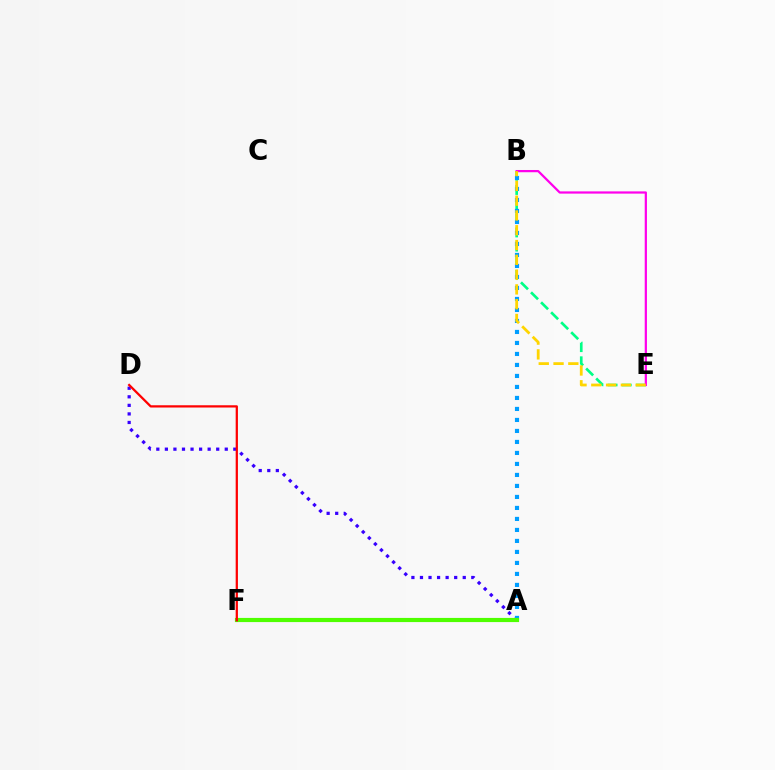{('A', 'D'): [{'color': '#3700ff', 'line_style': 'dotted', 'thickness': 2.32}], ('B', 'E'): [{'color': '#00ff86', 'line_style': 'dashed', 'thickness': 1.92}, {'color': '#ff00ed', 'line_style': 'solid', 'thickness': 1.61}, {'color': '#ffd500', 'line_style': 'dashed', 'thickness': 2.01}], ('A', 'B'): [{'color': '#009eff', 'line_style': 'dotted', 'thickness': 2.99}], ('A', 'F'): [{'color': '#4fff00', 'line_style': 'solid', 'thickness': 2.99}], ('D', 'F'): [{'color': '#ff0000', 'line_style': 'solid', 'thickness': 1.63}]}